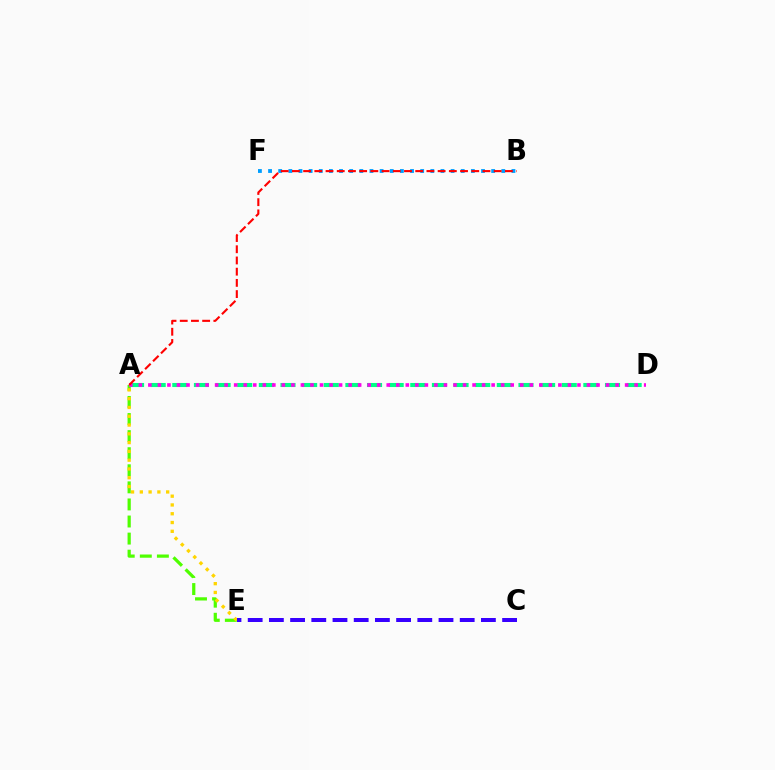{('B', 'F'): [{'color': '#009eff', 'line_style': 'dotted', 'thickness': 2.76}], ('A', 'E'): [{'color': '#4fff00', 'line_style': 'dashed', 'thickness': 2.32}, {'color': '#ffd500', 'line_style': 'dotted', 'thickness': 2.39}], ('A', 'D'): [{'color': '#00ff86', 'line_style': 'dashed', 'thickness': 2.94}, {'color': '#ff00ed', 'line_style': 'dotted', 'thickness': 2.59}], ('A', 'B'): [{'color': '#ff0000', 'line_style': 'dashed', 'thickness': 1.52}], ('C', 'E'): [{'color': '#3700ff', 'line_style': 'dashed', 'thickness': 2.88}]}